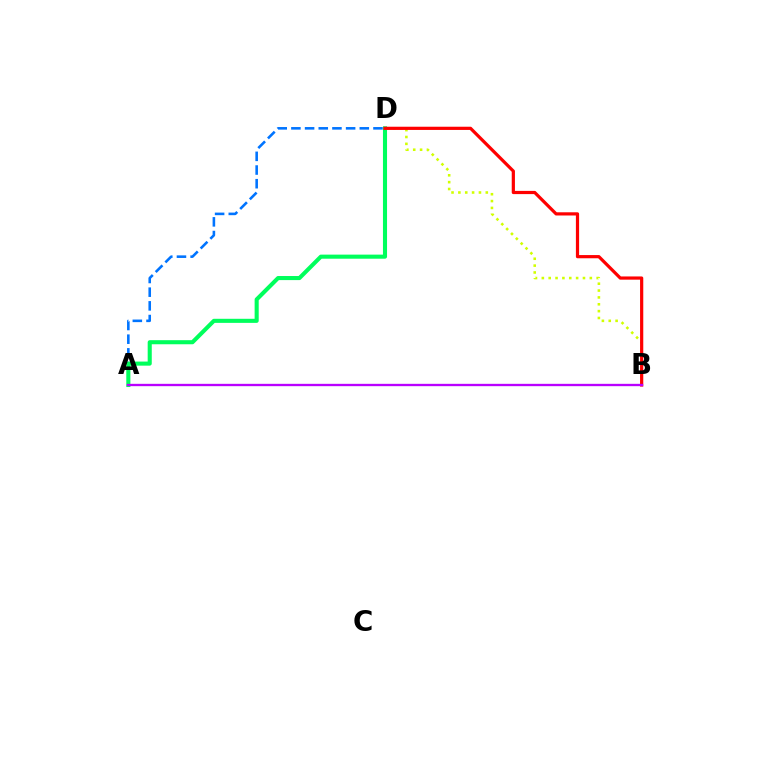{('A', 'D'): [{'color': '#0074ff', 'line_style': 'dashed', 'thickness': 1.86}, {'color': '#00ff5c', 'line_style': 'solid', 'thickness': 2.94}], ('B', 'D'): [{'color': '#d1ff00', 'line_style': 'dotted', 'thickness': 1.86}, {'color': '#ff0000', 'line_style': 'solid', 'thickness': 2.31}], ('A', 'B'): [{'color': '#b900ff', 'line_style': 'solid', 'thickness': 1.68}]}